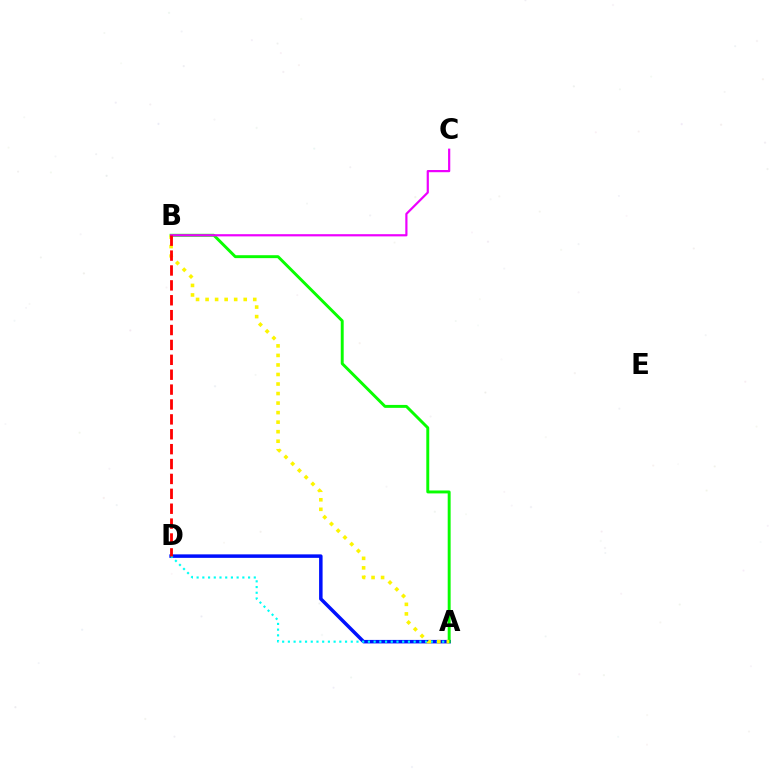{('A', 'D'): [{'color': '#0010ff', 'line_style': 'solid', 'thickness': 2.52}, {'color': '#00fff6', 'line_style': 'dotted', 'thickness': 1.55}], ('A', 'B'): [{'color': '#08ff00', 'line_style': 'solid', 'thickness': 2.11}, {'color': '#fcf500', 'line_style': 'dotted', 'thickness': 2.59}], ('B', 'C'): [{'color': '#ee00ff', 'line_style': 'solid', 'thickness': 1.59}], ('B', 'D'): [{'color': '#ff0000', 'line_style': 'dashed', 'thickness': 2.02}]}